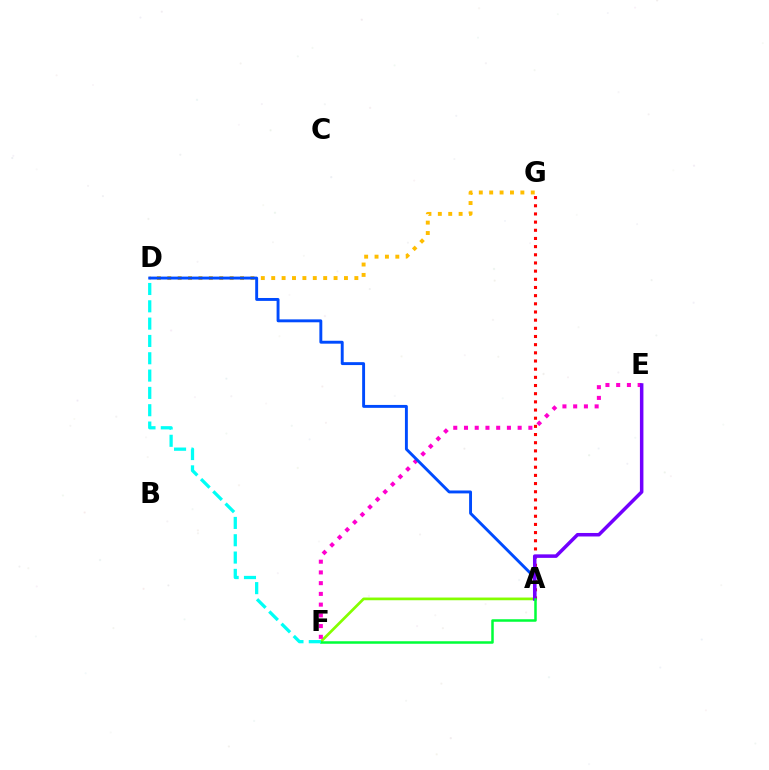{('D', 'G'): [{'color': '#ffbd00', 'line_style': 'dotted', 'thickness': 2.82}], ('A', 'G'): [{'color': '#ff0000', 'line_style': 'dotted', 'thickness': 2.22}], ('A', 'F'): [{'color': '#84ff00', 'line_style': 'solid', 'thickness': 1.95}, {'color': '#00ff39', 'line_style': 'solid', 'thickness': 1.81}], ('E', 'F'): [{'color': '#ff00cf', 'line_style': 'dotted', 'thickness': 2.92}], ('A', 'D'): [{'color': '#004bff', 'line_style': 'solid', 'thickness': 2.1}], ('A', 'E'): [{'color': '#7200ff', 'line_style': 'solid', 'thickness': 2.53}], ('D', 'F'): [{'color': '#00fff6', 'line_style': 'dashed', 'thickness': 2.35}]}